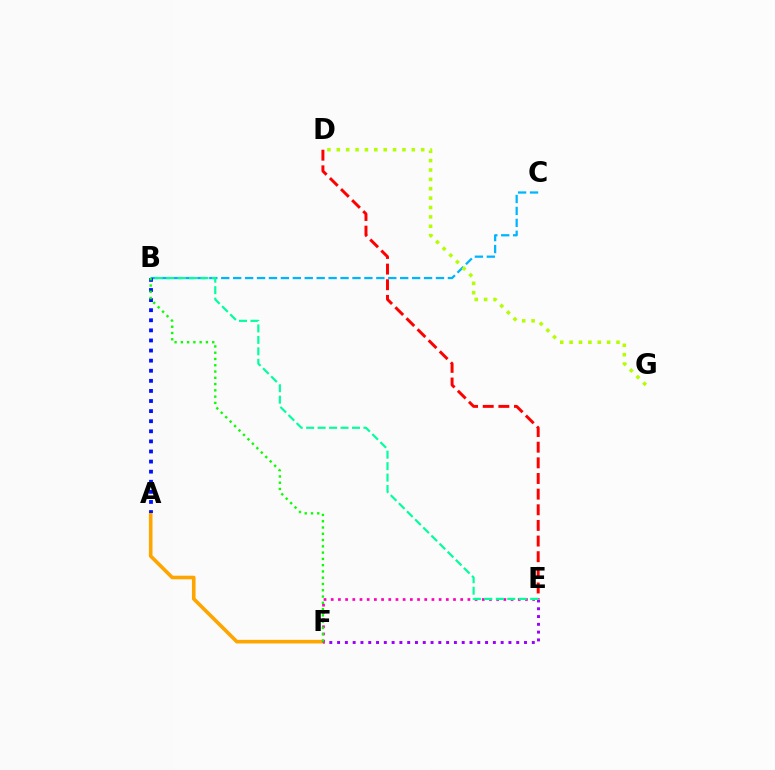{('D', 'E'): [{'color': '#ff0000', 'line_style': 'dashed', 'thickness': 2.13}], ('A', 'F'): [{'color': '#ffa500', 'line_style': 'solid', 'thickness': 2.6}], ('E', 'F'): [{'color': '#9b00ff', 'line_style': 'dotted', 'thickness': 2.12}, {'color': '#ff00bd', 'line_style': 'dotted', 'thickness': 1.95}], ('B', 'C'): [{'color': '#00b5ff', 'line_style': 'dashed', 'thickness': 1.62}], ('A', 'B'): [{'color': '#0010ff', 'line_style': 'dotted', 'thickness': 2.74}], ('D', 'G'): [{'color': '#b3ff00', 'line_style': 'dotted', 'thickness': 2.55}], ('B', 'F'): [{'color': '#08ff00', 'line_style': 'dotted', 'thickness': 1.7}], ('B', 'E'): [{'color': '#00ff9d', 'line_style': 'dashed', 'thickness': 1.56}]}